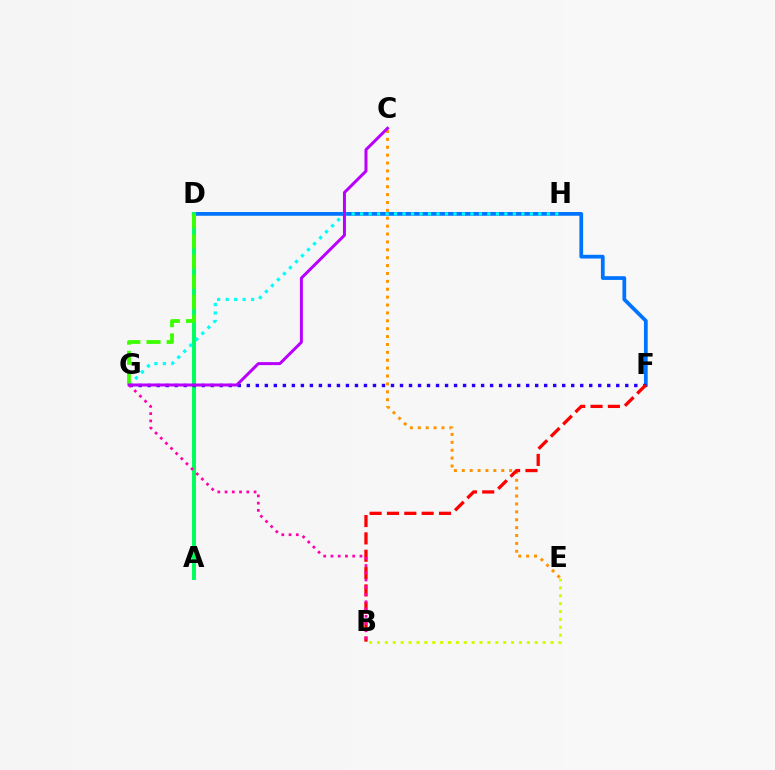{('D', 'F'): [{'color': '#0074ff', 'line_style': 'solid', 'thickness': 2.69}], ('C', 'E'): [{'color': '#ff9400', 'line_style': 'dotted', 'thickness': 2.14}], ('A', 'D'): [{'color': '#00ff5c', 'line_style': 'solid', 'thickness': 2.83}], ('F', 'G'): [{'color': '#2500ff', 'line_style': 'dotted', 'thickness': 2.45}], ('B', 'F'): [{'color': '#ff0000', 'line_style': 'dashed', 'thickness': 2.36}], ('B', 'G'): [{'color': '#ff00ac', 'line_style': 'dotted', 'thickness': 1.97}], ('G', 'H'): [{'color': '#00fff6', 'line_style': 'dotted', 'thickness': 2.31}], ('D', 'G'): [{'color': '#3dff00', 'line_style': 'dashed', 'thickness': 2.74}], ('B', 'E'): [{'color': '#d1ff00', 'line_style': 'dotted', 'thickness': 2.14}], ('C', 'G'): [{'color': '#b900ff', 'line_style': 'solid', 'thickness': 2.15}]}